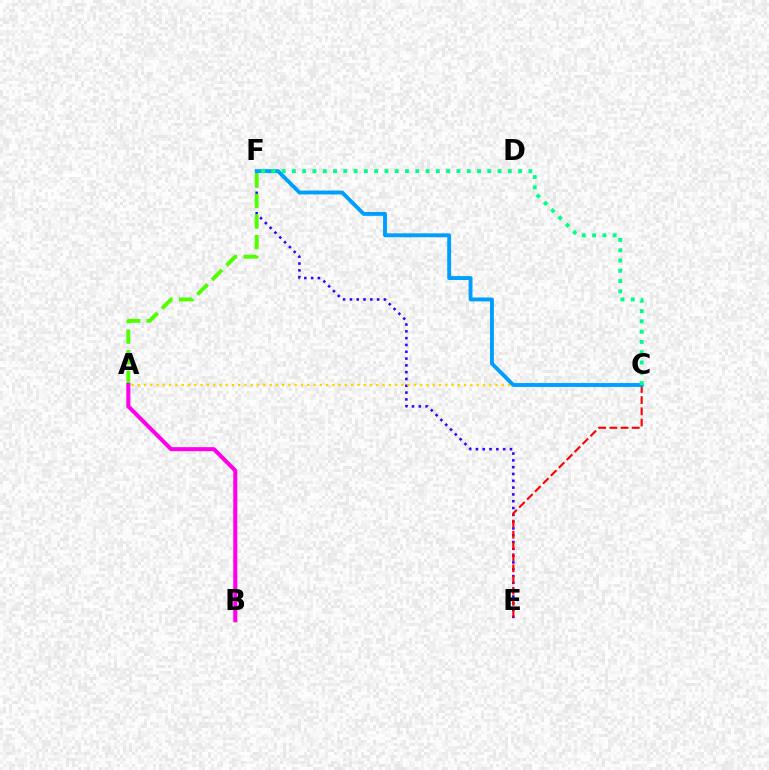{('E', 'F'): [{'color': '#3700ff', 'line_style': 'dotted', 'thickness': 1.85}], ('C', 'E'): [{'color': '#ff0000', 'line_style': 'dashed', 'thickness': 1.52}], ('A', 'F'): [{'color': '#4fff00', 'line_style': 'dashed', 'thickness': 2.8}], ('A', 'C'): [{'color': '#ffd500', 'line_style': 'dotted', 'thickness': 1.7}], ('A', 'B'): [{'color': '#ff00ed', 'line_style': 'solid', 'thickness': 2.91}], ('C', 'F'): [{'color': '#009eff', 'line_style': 'solid', 'thickness': 2.8}, {'color': '#00ff86', 'line_style': 'dotted', 'thickness': 2.79}]}